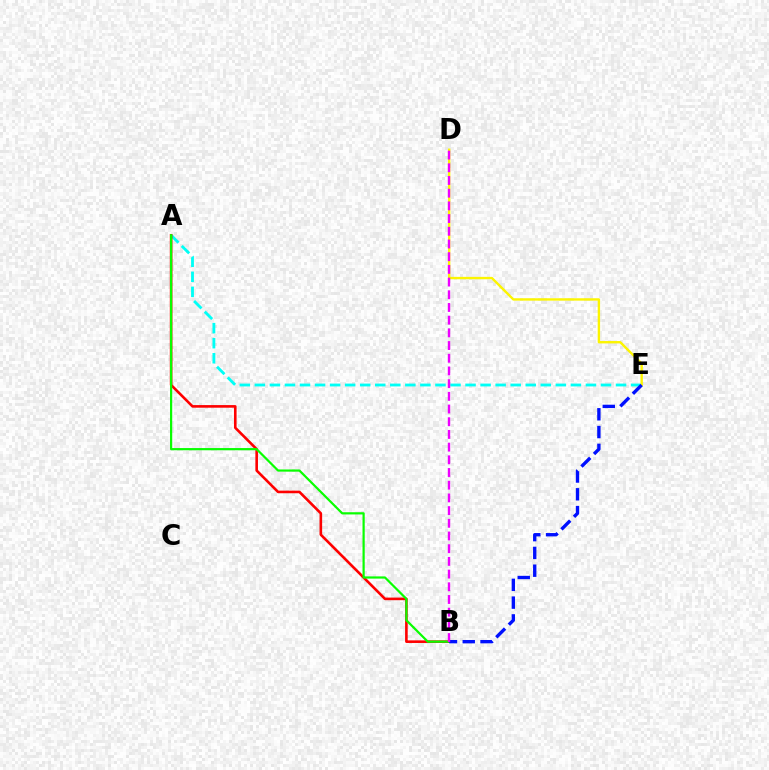{('A', 'E'): [{'color': '#00fff6', 'line_style': 'dashed', 'thickness': 2.04}], ('D', 'E'): [{'color': '#fcf500', 'line_style': 'solid', 'thickness': 1.72}], ('A', 'B'): [{'color': '#ff0000', 'line_style': 'solid', 'thickness': 1.88}, {'color': '#08ff00', 'line_style': 'solid', 'thickness': 1.59}], ('B', 'E'): [{'color': '#0010ff', 'line_style': 'dashed', 'thickness': 2.41}], ('B', 'D'): [{'color': '#ee00ff', 'line_style': 'dashed', 'thickness': 1.72}]}